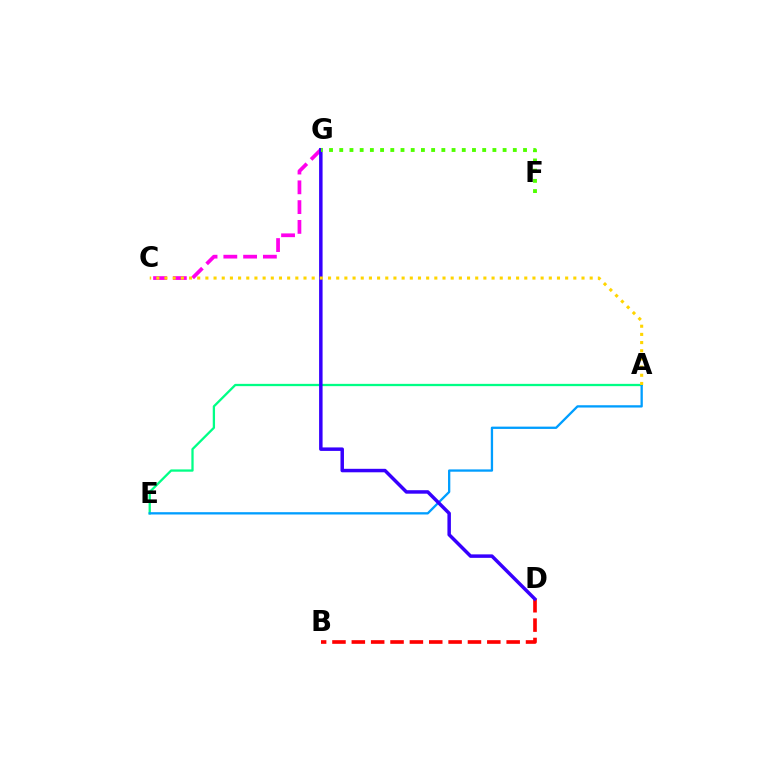{('A', 'E'): [{'color': '#00ff86', 'line_style': 'solid', 'thickness': 1.65}, {'color': '#009eff', 'line_style': 'solid', 'thickness': 1.66}], ('B', 'D'): [{'color': '#ff0000', 'line_style': 'dashed', 'thickness': 2.63}], ('C', 'G'): [{'color': '#ff00ed', 'line_style': 'dashed', 'thickness': 2.69}], ('D', 'G'): [{'color': '#3700ff', 'line_style': 'solid', 'thickness': 2.51}], ('F', 'G'): [{'color': '#4fff00', 'line_style': 'dotted', 'thickness': 2.77}], ('A', 'C'): [{'color': '#ffd500', 'line_style': 'dotted', 'thickness': 2.22}]}